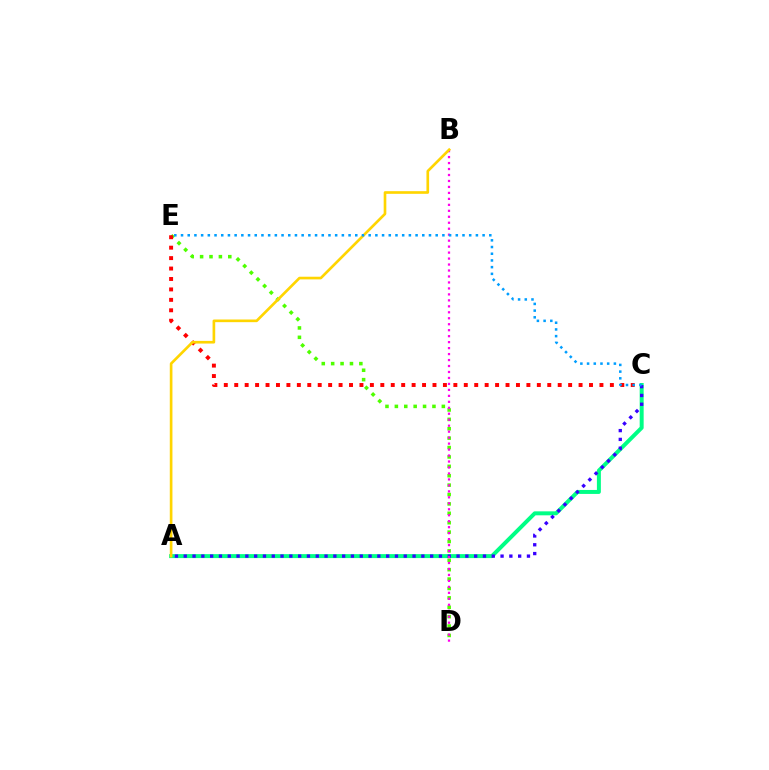{('D', 'E'): [{'color': '#4fff00', 'line_style': 'dotted', 'thickness': 2.55}], ('C', 'E'): [{'color': '#ff0000', 'line_style': 'dotted', 'thickness': 2.83}, {'color': '#009eff', 'line_style': 'dotted', 'thickness': 1.82}], ('A', 'C'): [{'color': '#00ff86', 'line_style': 'solid', 'thickness': 2.86}, {'color': '#3700ff', 'line_style': 'dotted', 'thickness': 2.39}], ('B', 'D'): [{'color': '#ff00ed', 'line_style': 'dotted', 'thickness': 1.62}], ('A', 'B'): [{'color': '#ffd500', 'line_style': 'solid', 'thickness': 1.91}]}